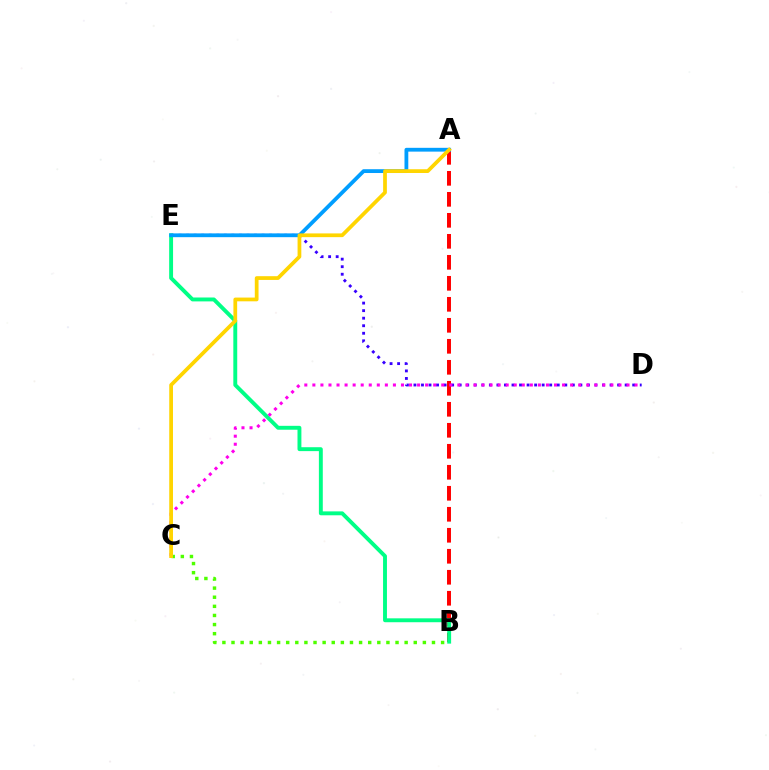{('D', 'E'): [{'color': '#3700ff', 'line_style': 'dotted', 'thickness': 2.05}], ('A', 'B'): [{'color': '#ff0000', 'line_style': 'dashed', 'thickness': 2.85}], ('B', 'C'): [{'color': '#4fff00', 'line_style': 'dotted', 'thickness': 2.48}], ('B', 'E'): [{'color': '#00ff86', 'line_style': 'solid', 'thickness': 2.81}], ('A', 'E'): [{'color': '#009eff', 'line_style': 'solid', 'thickness': 2.73}], ('C', 'D'): [{'color': '#ff00ed', 'line_style': 'dotted', 'thickness': 2.19}], ('A', 'C'): [{'color': '#ffd500', 'line_style': 'solid', 'thickness': 2.7}]}